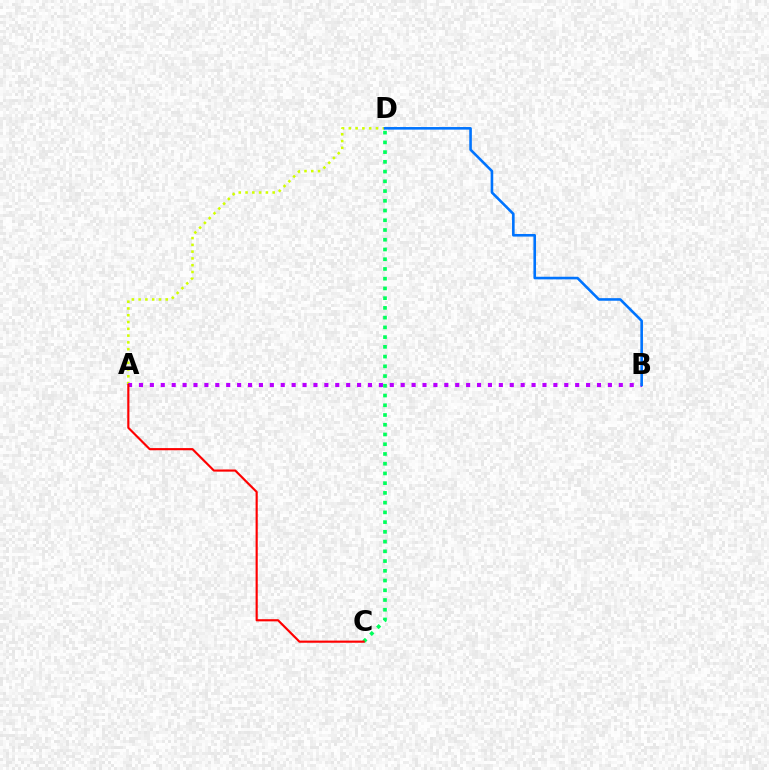{('A', 'D'): [{'color': '#d1ff00', 'line_style': 'dotted', 'thickness': 1.84}], ('A', 'B'): [{'color': '#b900ff', 'line_style': 'dotted', 'thickness': 2.96}], ('C', 'D'): [{'color': '#00ff5c', 'line_style': 'dotted', 'thickness': 2.65}], ('B', 'D'): [{'color': '#0074ff', 'line_style': 'solid', 'thickness': 1.87}], ('A', 'C'): [{'color': '#ff0000', 'line_style': 'solid', 'thickness': 1.55}]}